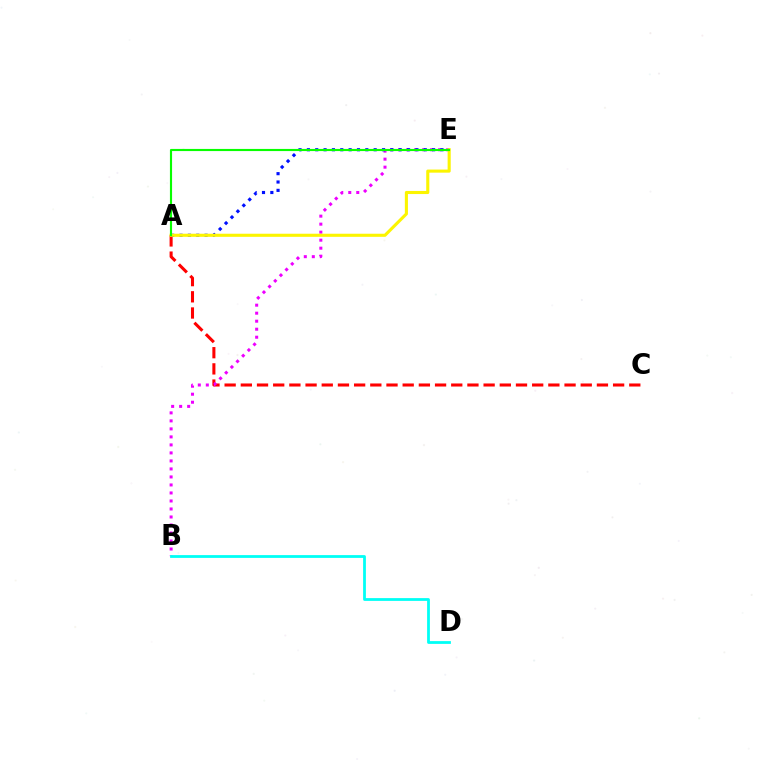{('A', 'C'): [{'color': '#ff0000', 'line_style': 'dashed', 'thickness': 2.2}], ('B', 'E'): [{'color': '#ee00ff', 'line_style': 'dotted', 'thickness': 2.18}], ('B', 'D'): [{'color': '#00fff6', 'line_style': 'solid', 'thickness': 2.0}], ('A', 'E'): [{'color': '#0010ff', 'line_style': 'dotted', 'thickness': 2.27}, {'color': '#fcf500', 'line_style': 'solid', 'thickness': 2.23}, {'color': '#08ff00', 'line_style': 'solid', 'thickness': 1.54}]}